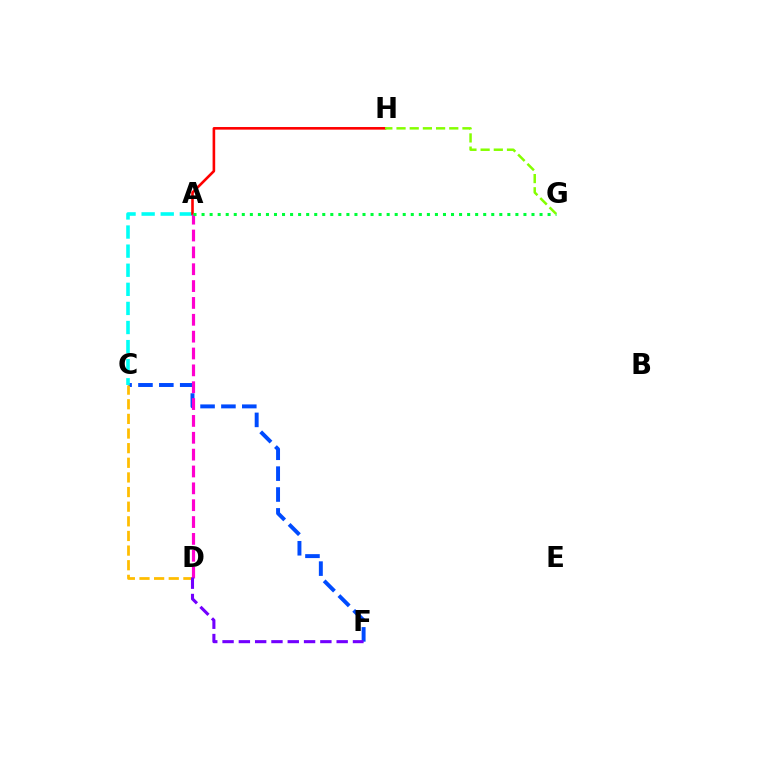{('C', 'F'): [{'color': '#004bff', 'line_style': 'dashed', 'thickness': 2.84}], ('A', 'C'): [{'color': '#00fff6', 'line_style': 'dashed', 'thickness': 2.59}], ('C', 'D'): [{'color': '#ffbd00', 'line_style': 'dashed', 'thickness': 1.99}], ('A', 'H'): [{'color': '#ff0000', 'line_style': 'solid', 'thickness': 1.88}], ('A', 'D'): [{'color': '#ff00cf', 'line_style': 'dashed', 'thickness': 2.29}], ('A', 'G'): [{'color': '#00ff39', 'line_style': 'dotted', 'thickness': 2.19}], ('D', 'F'): [{'color': '#7200ff', 'line_style': 'dashed', 'thickness': 2.21}], ('G', 'H'): [{'color': '#84ff00', 'line_style': 'dashed', 'thickness': 1.79}]}